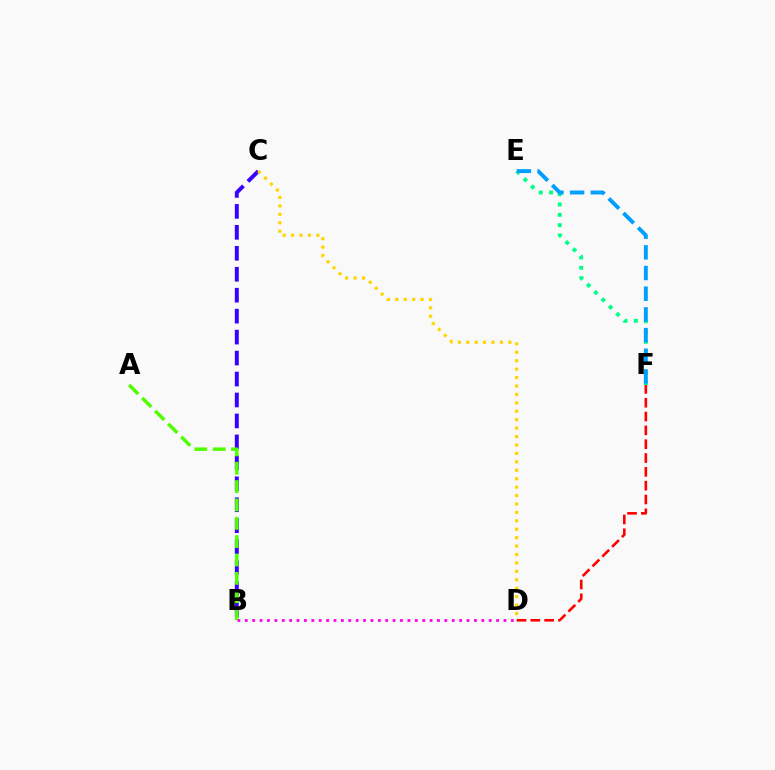{('B', 'C'): [{'color': '#3700ff', 'line_style': 'dashed', 'thickness': 2.85}], ('A', 'B'): [{'color': '#4fff00', 'line_style': 'dashed', 'thickness': 2.49}], ('C', 'D'): [{'color': '#ffd500', 'line_style': 'dotted', 'thickness': 2.29}], ('B', 'D'): [{'color': '#ff00ed', 'line_style': 'dotted', 'thickness': 2.01}], ('D', 'F'): [{'color': '#ff0000', 'line_style': 'dashed', 'thickness': 1.88}], ('E', 'F'): [{'color': '#00ff86', 'line_style': 'dotted', 'thickness': 2.8}, {'color': '#009eff', 'line_style': 'dashed', 'thickness': 2.81}]}